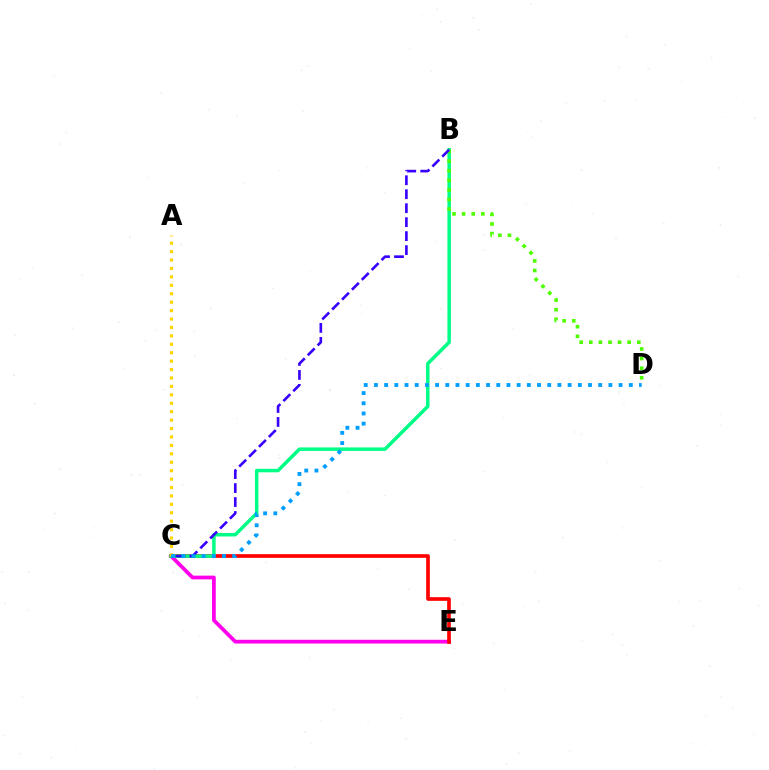{('C', 'E'): [{'color': '#ff00ed', 'line_style': 'solid', 'thickness': 2.7}, {'color': '#ff0000', 'line_style': 'solid', 'thickness': 2.64}], ('B', 'C'): [{'color': '#00ff86', 'line_style': 'solid', 'thickness': 2.52}, {'color': '#3700ff', 'line_style': 'dashed', 'thickness': 1.9}], ('B', 'D'): [{'color': '#4fff00', 'line_style': 'dotted', 'thickness': 2.61}], ('A', 'C'): [{'color': '#ffd500', 'line_style': 'dotted', 'thickness': 2.29}], ('C', 'D'): [{'color': '#009eff', 'line_style': 'dotted', 'thickness': 2.77}]}